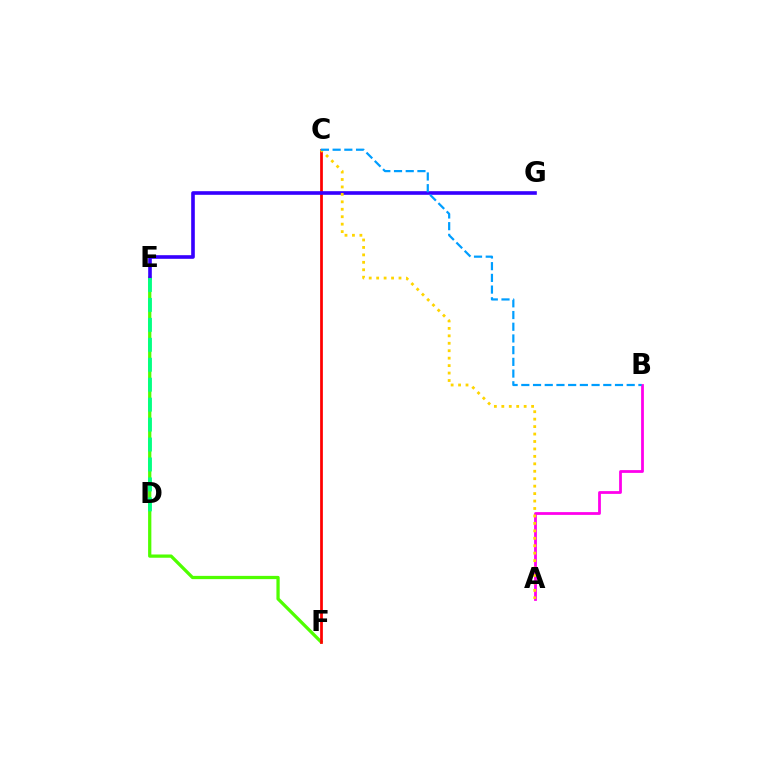{('E', 'F'): [{'color': '#4fff00', 'line_style': 'solid', 'thickness': 2.34}], ('C', 'F'): [{'color': '#ff0000', 'line_style': 'solid', 'thickness': 1.98}], ('A', 'B'): [{'color': '#ff00ed', 'line_style': 'solid', 'thickness': 2.01}], ('E', 'G'): [{'color': '#3700ff', 'line_style': 'solid', 'thickness': 2.61}], ('D', 'E'): [{'color': '#00ff86', 'line_style': 'dashed', 'thickness': 2.71}], ('A', 'C'): [{'color': '#ffd500', 'line_style': 'dotted', 'thickness': 2.02}], ('B', 'C'): [{'color': '#009eff', 'line_style': 'dashed', 'thickness': 1.59}]}